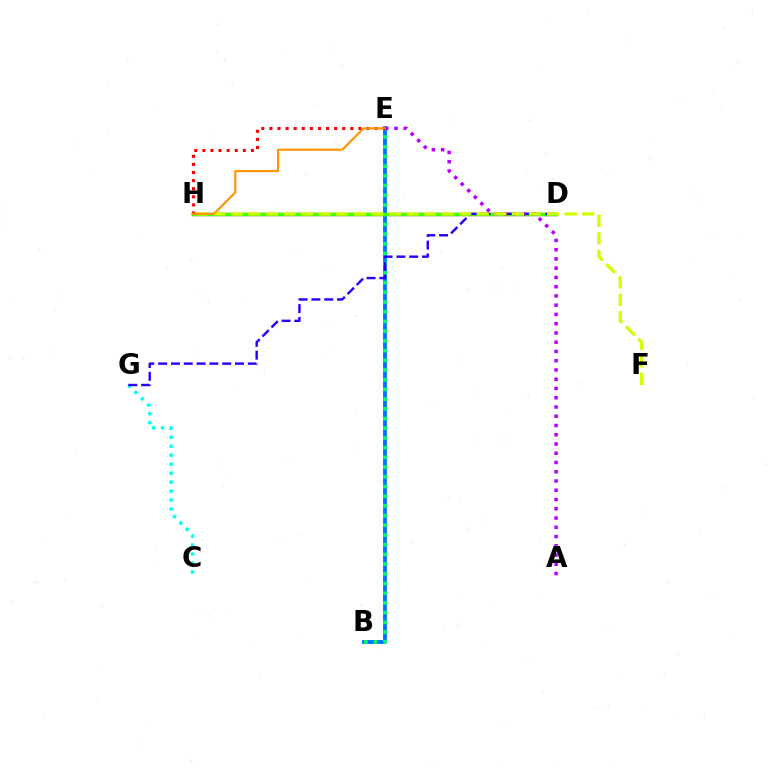{('B', 'E'): [{'color': '#0074ff', 'line_style': 'solid', 'thickness': 2.79}, {'color': '#00ff5c', 'line_style': 'dotted', 'thickness': 2.64}], ('D', 'H'): [{'color': '#ff00ac', 'line_style': 'solid', 'thickness': 2.41}, {'color': '#3dff00', 'line_style': 'solid', 'thickness': 2.47}], ('C', 'G'): [{'color': '#00fff6', 'line_style': 'dotted', 'thickness': 2.44}], ('E', 'H'): [{'color': '#ff0000', 'line_style': 'dotted', 'thickness': 2.2}, {'color': '#ff9400', 'line_style': 'solid', 'thickness': 1.52}], ('D', 'G'): [{'color': '#2500ff', 'line_style': 'dashed', 'thickness': 1.74}], ('A', 'E'): [{'color': '#b900ff', 'line_style': 'dotted', 'thickness': 2.51}], ('F', 'H'): [{'color': '#d1ff00', 'line_style': 'dashed', 'thickness': 2.39}]}